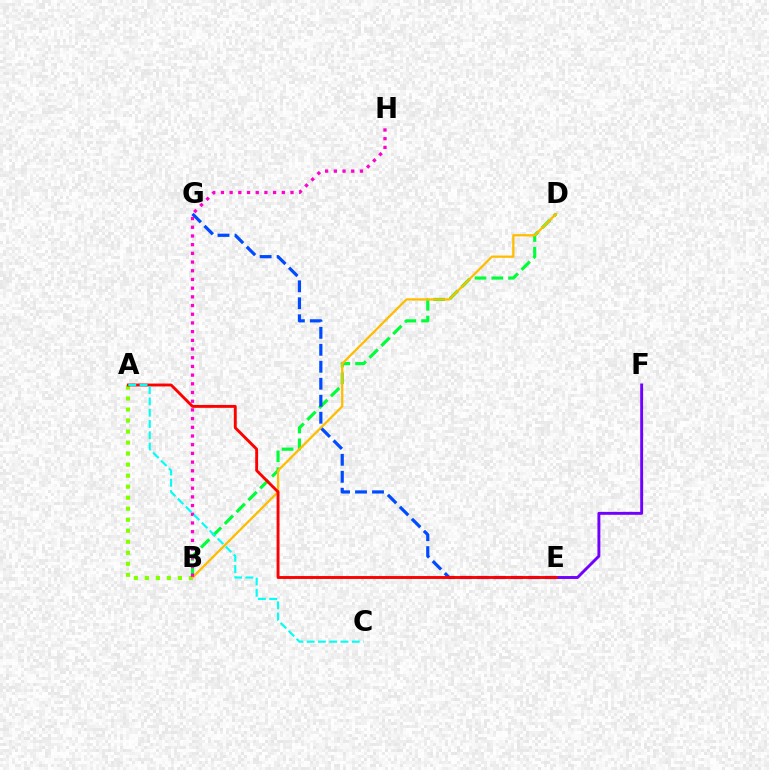{('A', 'B'): [{'color': '#84ff00', 'line_style': 'dotted', 'thickness': 2.99}], ('B', 'D'): [{'color': '#00ff39', 'line_style': 'dashed', 'thickness': 2.27}, {'color': '#ffbd00', 'line_style': 'solid', 'thickness': 1.64}], ('E', 'G'): [{'color': '#004bff', 'line_style': 'dashed', 'thickness': 2.31}], ('E', 'F'): [{'color': '#7200ff', 'line_style': 'solid', 'thickness': 2.1}], ('B', 'H'): [{'color': '#ff00cf', 'line_style': 'dotted', 'thickness': 2.36}], ('A', 'E'): [{'color': '#ff0000', 'line_style': 'solid', 'thickness': 2.08}], ('A', 'C'): [{'color': '#00fff6', 'line_style': 'dashed', 'thickness': 1.53}]}